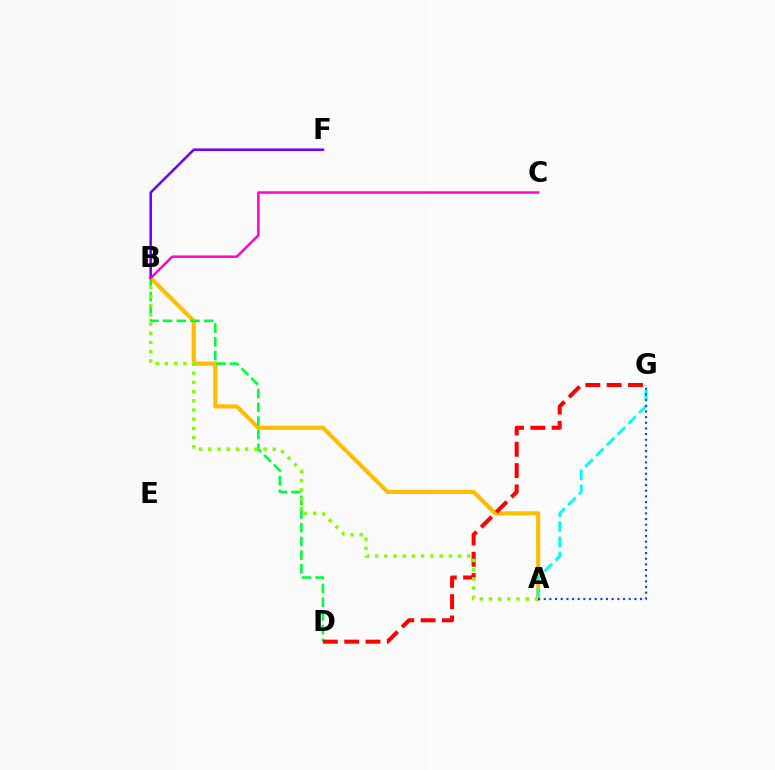{('A', 'B'): [{'color': '#ffbd00', 'line_style': 'solid', 'thickness': 2.97}, {'color': '#84ff00', 'line_style': 'dotted', 'thickness': 2.5}], ('B', 'D'): [{'color': '#00ff39', 'line_style': 'dashed', 'thickness': 1.86}], ('D', 'G'): [{'color': '#ff0000', 'line_style': 'dashed', 'thickness': 2.9}], ('B', 'F'): [{'color': '#7200ff', 'line_style': 'solid', 'thickness': 1.83}], ('A', 'G'): [{'color': '#00fff6', 'line_style': 'dashed', 'thickness': 2.06}, {'color': '#004bff', 'line_style': 'dotted', 'thickness': 1.54}], ('B', 'C'): [{'color': '#ff00cf', 'line_style': 'solid', 'thickness': 1.78}]}